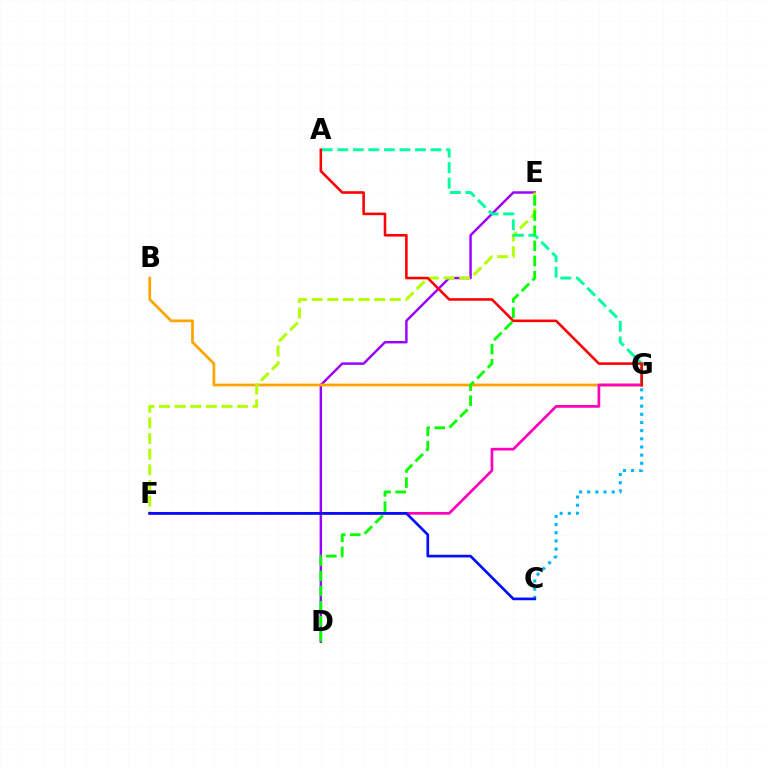{('D', 'E'): [{'color': '#9b00ff', 'line_style': 'solid', 'thickness': 1.76}, {'color': '#08ff00', 'line_style': 'dashed', 'thickness': 2.05}], ('B', 'G'): [{'color': '#ffa500', 'line_style': 'solid', 'thickness': 1.99}], ('E', 'F'): [{'color': '#b3ff00', 'line_style': 'dashed', 'thickness': 2.12}], ('C', 'G'): [{'color': '#00b5ff', 'line_style': 'dotted', 'thickness': 2.22}], ('F', 'G'): [{'color': '#ff00bd', 'line_style': 'solid', 'thickness': 1.96}], ('C', 'F'): [{'color': '#0010ff', 'line_style': 'solid', 'thickness': 1.93}], ('A', 'G'): [{'color': '#00ff9d', 'line_style': 'dashed', 'thickness': 2.11}, {'color': '#ff0000', 'line_style': 'solid', 'thickness': 1.85}]}